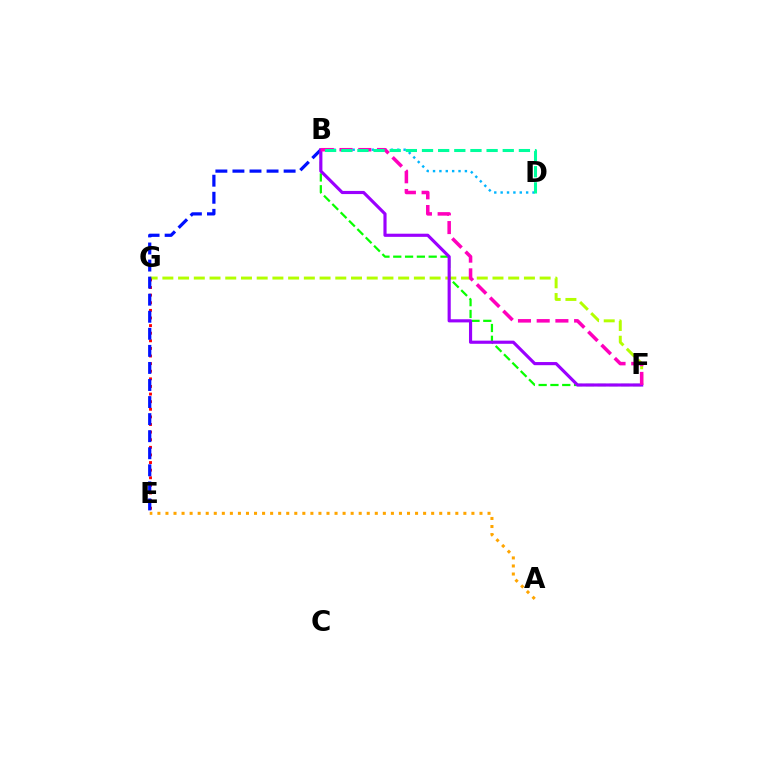{('F', 'G'): [{'color': '#b3ff00', 'line_style': 'dashed', 'thickness': 2.14}], ('E', 'G'): [{'color': '#ff0000', 'line_style': 'dotted', 'thickness': 2.07}], ('B', 'F'): [{'color': '#08ff00', 'line_style': 'dashed', 'thickness': 1.6}, {'color': '#9b00ff', 'line_style': 'solid', 'thickness': 2.27}, {'color': '#ff00bd', 'line_style': 'dashed', 'thickness': 2.54}], ('B', 'E'): [{'color': '#0010ff', 'line_style': 'dashed', 'thickness': 2.32}], ('A', 'E'): [{'color': '#ffa500', 'line_style': 'dotted', 'thickness': 2.19}], ('B', 'D'): [{'color': '#00b5ff', 'line_style': 'dotted', 'thickness': 1.73}, {'color': '#00ff9d', 'line_style': 'dashed', 'thickness': 2.19}]}